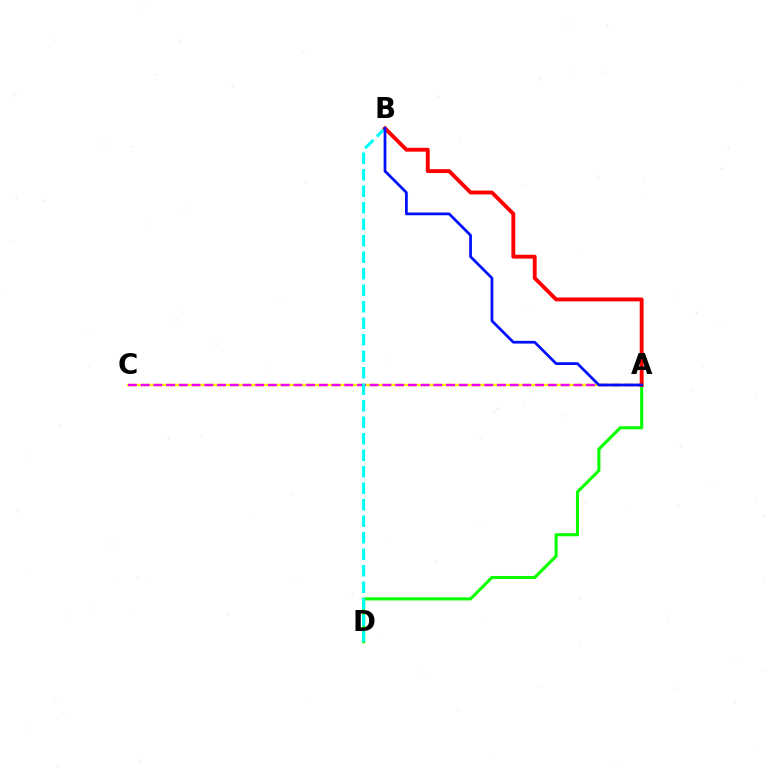{('A', 'D'): [{'color': '#08ff00', 'line_style': 'solid', 'thickness': 2.22}], ('A', 'C'): [{'color': '#fcf500', 'line_style': 'solid', 'thickness': 1.78}, {'color': '#ee00ff', 'line_style': 'dashed', 'thickness': 1.73}], ('B', 'D'): [{'color': '#00fff6', 'line_style': 'dashed', 'thickness': 2.24}], ('A', 'B'): [{'color': '#ff0000', 'line_style': 'solid', 'thickness': 2.79}, {'color': '#0010ff', 'line_style': 'solid', 'thickness': 1.97}]}